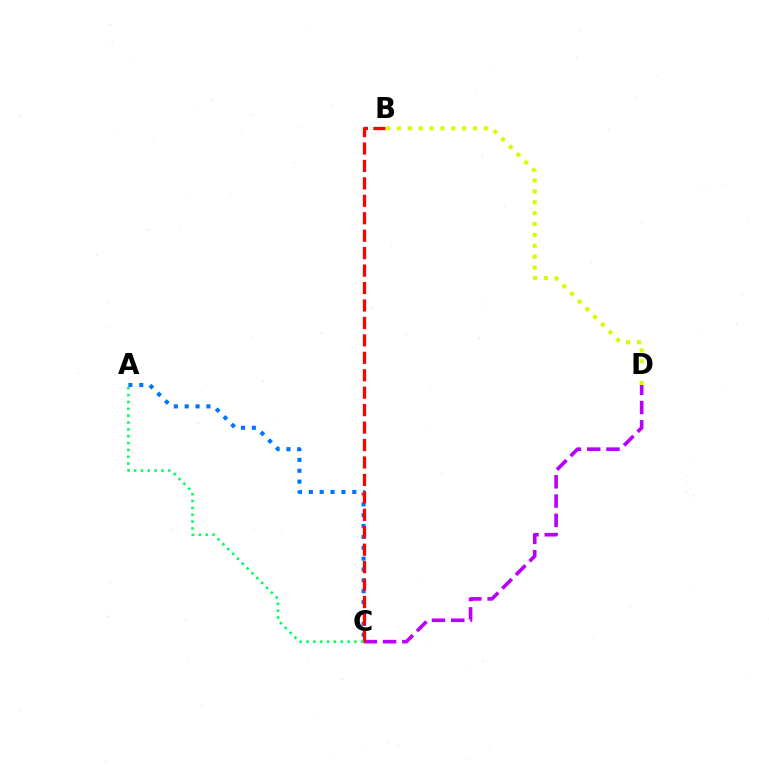{('A', 'C'): [{'color': '#0074ff', 'line_style': 'dotted', 'thickness': 2.95}, {'color': '#00ff5c', 'line_style': 'dotted', 'thickness': 1.86}], ('C', 'D'): [{'color': '#b900ff', 'line_style': 'dashed', 'thickness': 2.62}], ('B', 'C'): [{'color': '#ff0000', 'line_style': 'dashed', 'thickness': 2.37}], ('B', 'D'): [{'color': '#d1ff00', 'line_style': 'dotted', 'thickness': 2.95}]}